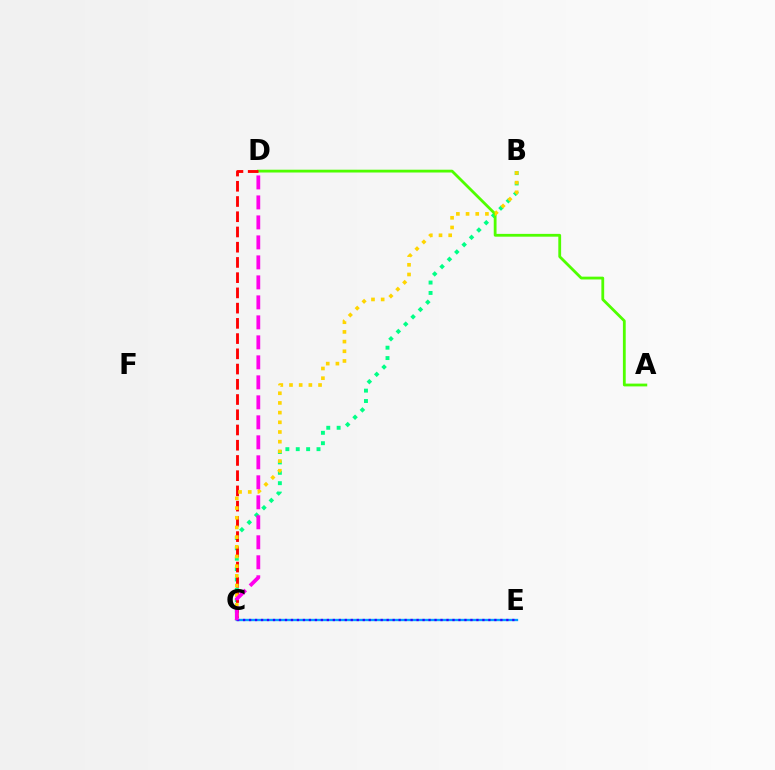{('B', 'C'): [{'color': '#00ff86', 'line_style': 'dotted', 'thickness': 2.82}, {'color': '#ffd500', 'line_style': 'dotted', 'thickness': 2.63}], ('A', 'D'): [{'color': '#4fff00', 'line_style': 'solid', 'thickness': 2.02}], ('C', 'D'): [{'color': '#ff0000', 'line_style': 'dashed', 'thickness': 2.07}, {'color': '#ff00ed', 'line_style': 'dashed', 'thickness': 2.72}], ('C', 'E'): [{'color': '#009eff', 'line_style': 'solid', 'thickness': 1.68}, {'color': '#3700ff', 'line_style': 'dotted', 'thickness': 1.63}]}